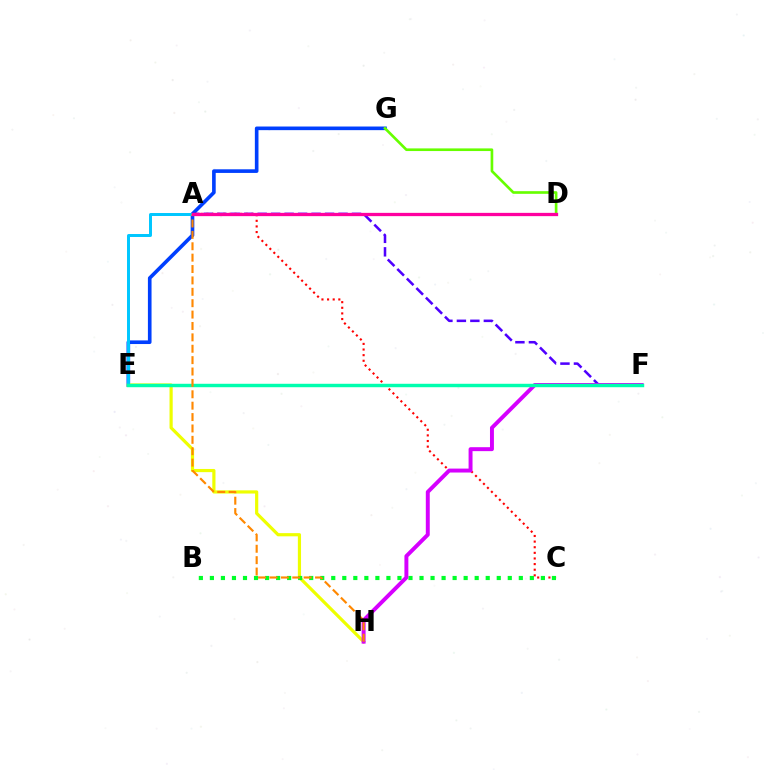{('E', 'G'): [{'color': '#003fff', 'line_style': 'solid', 'thickness': 2.61}], ('A', 'F'): [{'color': '#4f00ff', 'line_style': 'dashed', 'thickness': 1.83}], ('A', 'C'): [{'color': '#ff0000', 'line_style': 'dotted', 'thickness': 1.53}], ('E', 'H'): [{'color': '#eeff00', 'line_style': 'solid', 'thickness': 2.29}], ('A', 'E'): [{'color': '#00c7ff', 'line_style': 'solid', 'thickness': 2.14}], ('B', 'C'): [{'color': '#00ff27', 'line_style': 'dotted', 'thickness': 3.0}], ('F', 'H'): [{'color': '#d600ff', 'line_style': 'solid', 'thickness': 2.84}], ('E', 'F'): [{'color': '#00ffaf', 'line_style': 'solid', 'thickness': 2.47}], ('A', 'H'): [{'color': '#ff8800', 'line_style': 'dashed', 'thickness': 1.55}], ('D', 'G'): [{'color': '#66ff00', 'line_style': 'solid', 'thickness': 1.91}], ('A', 'D'): [{'color': '#ff00a0', 'line_style': 'solid', 'thickness': 2.36}]}